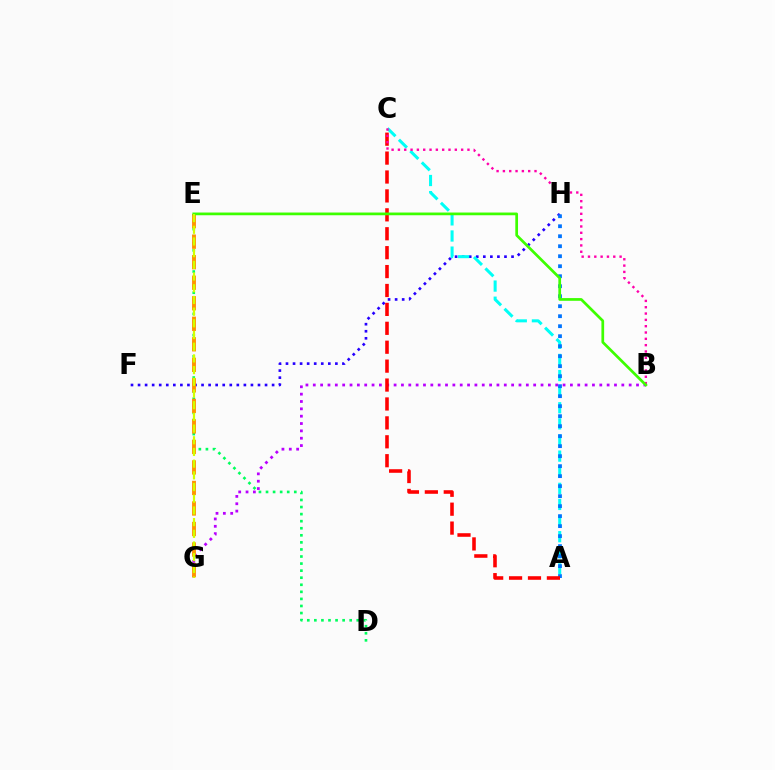{('F', 'H'): [{'color': '#2500ff', 'line_style': 'dotted', 'thickness': 1.92}], ('D', 'E'): [{'color': '#00ff5c', 'line_style': 'dotted', 'thickness': 1.92}], ('B', 'G'): [{'color': '#b900ff', 'line_style': 'dotted', 'thickness': 2.0}], ('A', 'C'): [{'color': '#00fff6', 'line_style': 'dashed', 'thickness': 2.19}, {'color': '#ff0000', 'line_style': 'dashed', 'thickness': 2.57}], ('A', 'H'): [{'color': '#0074ff', 'line_style': 'dotted', 'thickness': 2.72}], ('E', 'G'): [{'color': '#ff9400', 'line_style': 'dashed', 'thickness': 2.79}, {'color': '#d1ff00', 'line_style': 'dashed', 'thickness': 1.59}], ('B', 'C'): [{'color': '#ff00ac', 'line_style': 'dotted', 'thickness': 1.72}], ('B', 'E'): [{'color': '#3dff00', 'line_style': 'solid', 'thickness': 1.95}]}